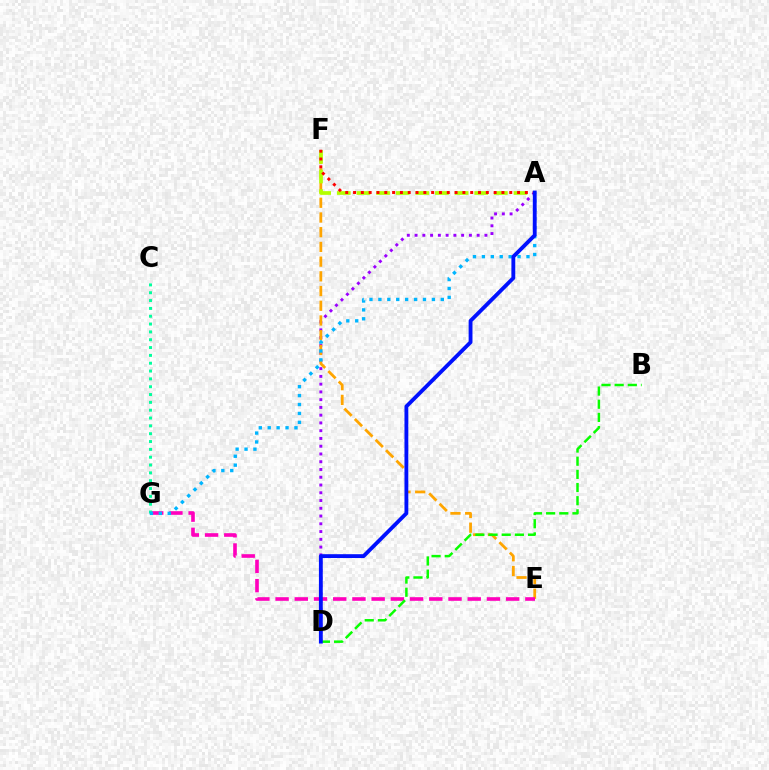{('A', 'D'): [{'color': '#9b00ff', 'line_style': 'dotted', 'thickness': 2.11}, {'color': '#0010ff', 'line_style': 'solid', 'thickness': 2.77}], ('E', 'F'): [{'color': '#ffa500', 'line_style': 'dashed', 'thickness': 2.0}], ('E', 'G'): [{'color': '#ff00bd', 'line_style': 'dashed', 'thickness': 2.61}], ('C', 'G'): [{'color': '#00ff9d', 'line_style': 'dotted', 'thickness': 2.13}], ('B', 'D'): [{'color': '#08ff00', 'line_style': 'dashed', 'thickness': 1.79}], ('A', 'F'): [{'color': '#b3ff00', 'line_style': 'dashed', 'thickness': 2.67}, {'color': '#ff0000', 'line_style': 'dotted', 'thickness': 2.12}], ('A', 'G'): [{'color': '#00b5ff', 'line_style': 'dotted', 'thickness': 2.42}]}